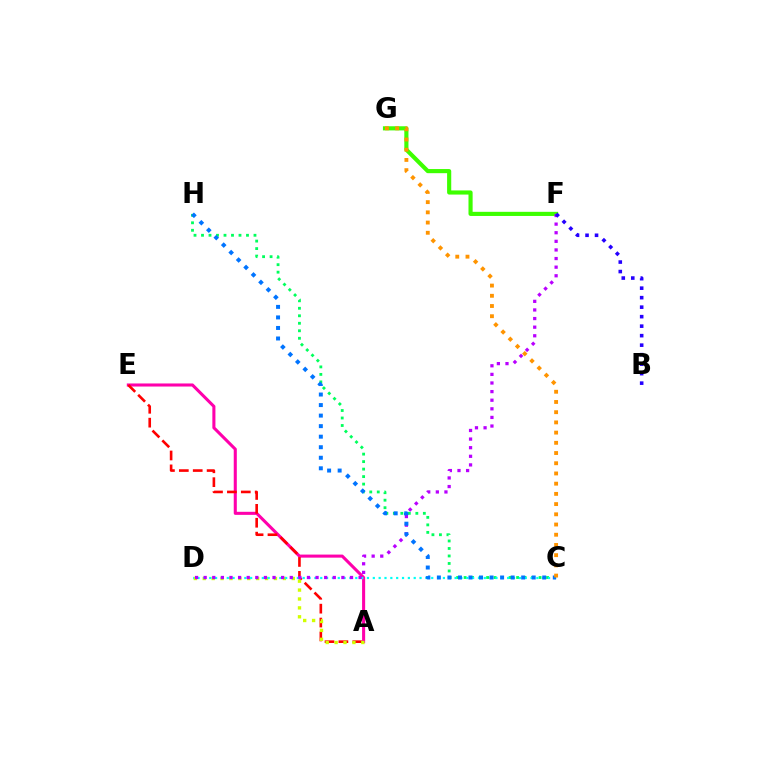{('A', 'E'): [{'color': '#ff00ac', 'line_style': 'solid', 'thickness': 2.21}, {'color': '#ff0000', 'line_style': 'dashed', 'thickness': 1.89}], ('C', 'H'): [{'color': '#00ff5c', 'line_style': 'dotted', 'thickness': 2.04}, {'color': '#0074ff', 'line_style': 'dotted', 'thickness': 2.86}], ('F', 'G'): [{'color': '#3dff00', 'line_style': 'solid', 'thickness': 2.98}], ('A', 'D'): [{'color': '#d1ff00', 'line_style': 'dotted', 'thickness': 2.42}], ('C', 'D'): [{'color': '#00fff6', 'line_style': 'dotted', 'thickness': 1.59}], ('D', 'F'): [{'color': '#b900ff', 'line_style': 'dotted', 'thickness': 2.34}], ('B', 'F'): [{'color': '#2500ff', 'line_style': 'dotted', 'thickness': 2.58}], ('C', 'G'): [{'color': '#ff9400', 'line_style': 'dotted', 'thickness': 2.77}]}